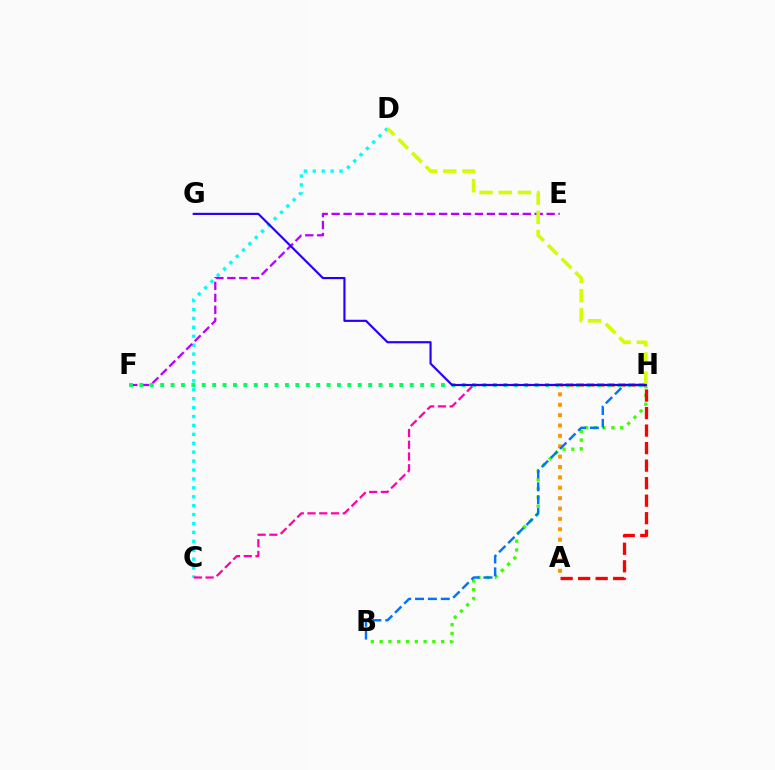{('C', 'D'): [{'color': '#00fff6', 'line_style': 'dotted', 'thickness': 2.42}], ('E', 'F'): [{'color': '#b900ff', 'line_style': 'dashed', 'thickness': 1.62}], ('B', 'H'): [{'color': '#3dff00', 'line_style': 'dotted', 'thickness': 2.39}, {'color': '#0074ff', 'line_style': 'dashed', 'thickness': 1.75}], ('A', 'H'): [{'color': '#ff9400', 'line_style': 'dotted', 'thickness': 2.82}, {'color': '#ff0000', 'line_style': 'dashed', 'thickness': 2.38}], ('D', 'H'): [{'color': '#d1ff00', 'line_style': 'dashed', 'thickness': 2.61}], ('C', 'H'): [{'color': '#ff00ac', 'line_style': 'dashed', 'thickness': 1.6}], ('F', 'H'): [{'color': '#00ff5c', 'line_style': 'dotted', 'thickness': 2.83}], ('G', 'H'): [{'color': '#2500ff', 'line_style': 'solid', 'thickness': 1.55}]}